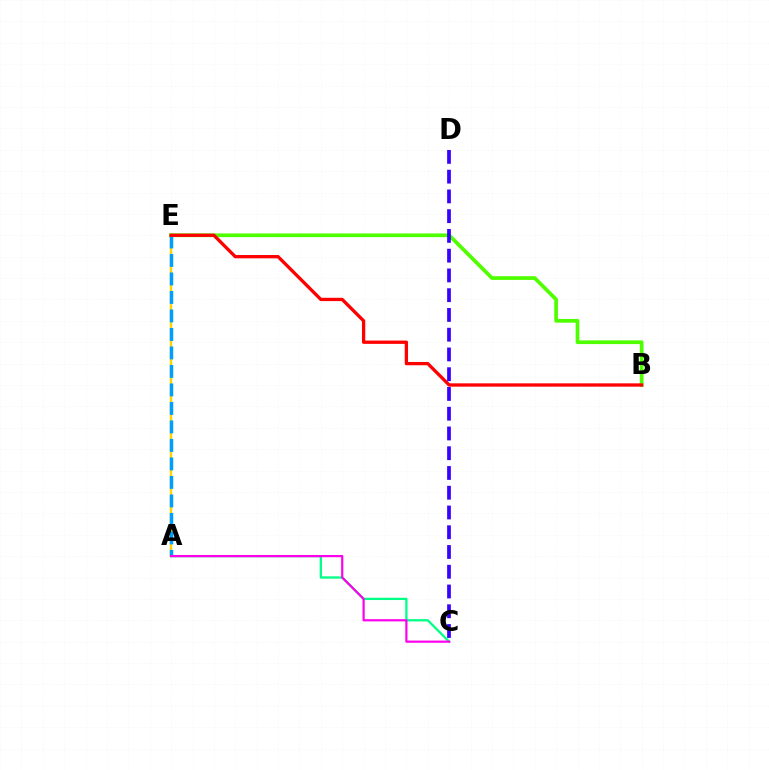{('A', 'E'): [{'color': '#ffd500', 'line_style': 'solid', 'thickness': 1.75}, {'color': '#009eff', 'line_style': 'dashed', 'thickness': 2.51}], ('B', 'E'): [{'color': '#4fff00', 'line_style': 'solid', 'thickness': 2.68}, {'color': '#ff0000', 'line_style': 'solid', 'thickness': 2.38}], ('A', 'C'): [{'color': '#00ff86', 'line_style': 'solid', 'thickness': 1.65}, {'color': '#ff00ed', 'line_style': 'solid', 'thickness': 1.58}], ('C', 'D'): [{'color': '#3700ff', 'line_style': 'dashed', 'thickness': 2.68}]}